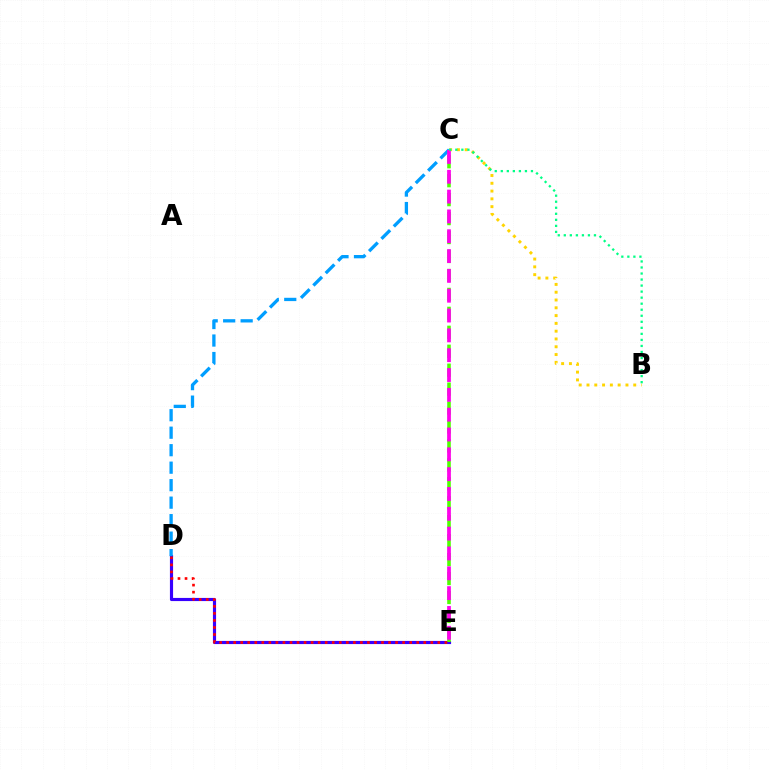{('B', 'C'): [{'color': '#ffd500', 'line_style': 'dotted', 'thickness': 2.12}, {'color': '#00ff86', 'line_style': 'dotted', 'thickness': 1.64}], ('D', 'E'): [{'color': '#3700ff', 'line_style': 'solid', 'thickness': 2.27}, {'color': '#ff0000', 'line_style': 'dotted', 'thickness': 1.91}], ('C', 'E'): [{'color': '#4fff00', 'line_style': 'dashed', 'thickness': 2.57}, {'color': '#ff00ed', 'line_style': 'dashed', 'thickness': 2.69}], ('C', 'D'): [{'color': '#009eff', 'line_style': 'dashed', 'thickness': 2.38}]}